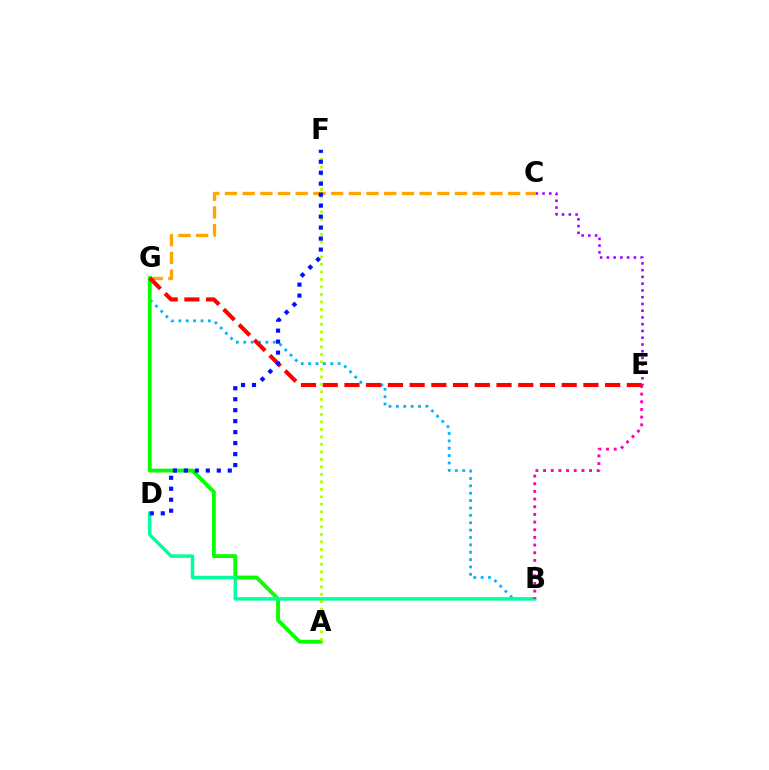{('B', 'G'): [{'color': '#00b5ff', 'line_style': 'dotted', 'thickness': 2.0}], ('C', 'E'): [{'color': '#9b00ff', 'line_style': 'dotted', 'thickness': 1.84}], ('C', 'G'): [{'color': '#ffa500', 'line_style': 'dashed', 'thickness': 2.4}], ('A', 'G'): [{'color': '#08ff00', 'line_style': 'solid', 'thickness': 2.76}], ('B', 'D'): [{'color': '#00ff9d', 'line_style': 'solid', 'thickness': 2.51}], ('B', 'E'): [{'color': '#ff00bd', 'line_style': 'dotted', 'thickness': 2.08}], ('E', 'G'): [{'color': '#ff0000', 'line_style': 'dashed', 'thickness': 2.95}], ('A', 'F'): [{'color': '#b3ff00', 'line_style': 'dotted', 'thickness': 2.04}], ('D', 'F'): [{'color': '#0010ff', 'line_style': 'dotted', 'thickness': 2.98}]}